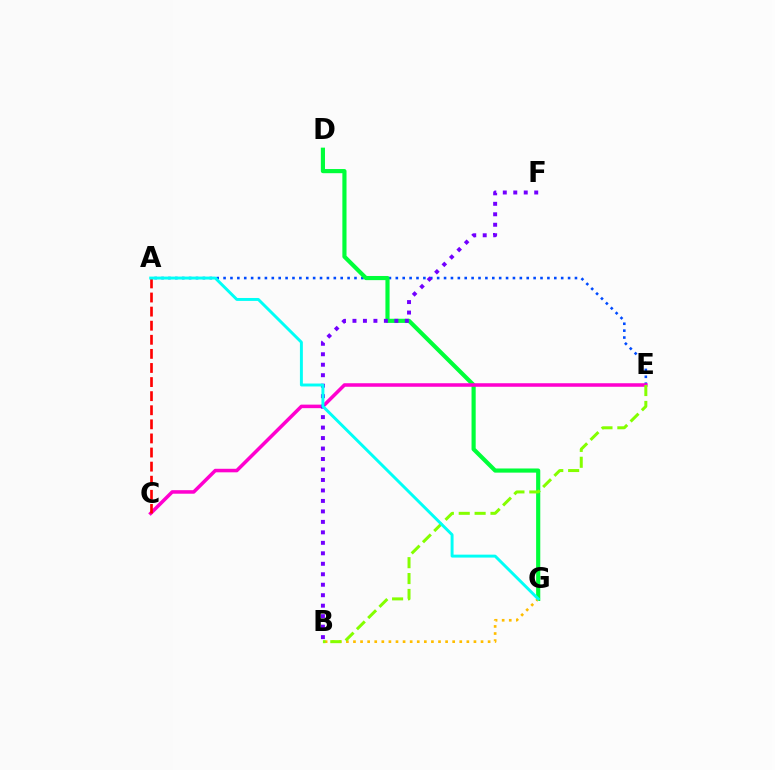{('A', 'E'): [{'color': '#004bff', 'line_style': 'dotted', 'thickness': 1.87}], ('D', 'G'): [{'color': '#00ff39', 'line_style': 'solid', 'thickness': 2.99}], ('C', 'E'): [{'color': '#ff00cf', 'line_style': 'solid', 'thickness': 2.54}], ('A', 'C'): [{'color': '#ff0000', 'line_style': 'dashed', 'thickness': 1.91}], ('B', 'G'): [{'color': '#ffbd00', 'line_style': 'dotted', 'thickness': 1.93}], ('B', 'F'): [{'color': '#7200ff', 'line_style': 'dotted', 'thickness': 2.85}], ('B', 'E'): [{'color': '#84ff00', 'line_style': 'dashed', 'thickness': 2.16}], ('A', 'G'): [{'color': '#00fff6', 'line_style': 'solid', 'thickness': 2.11}]}